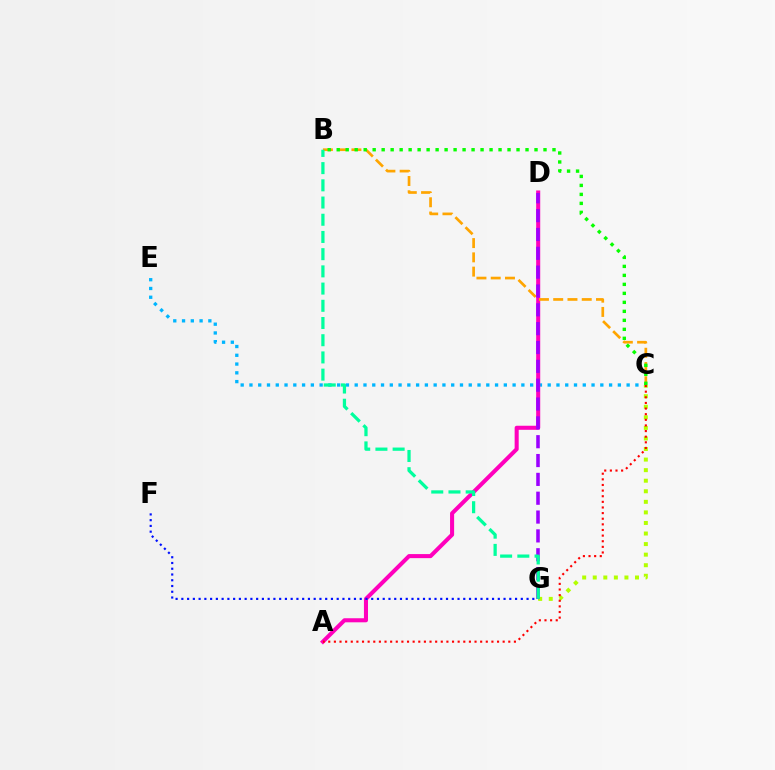{('C', 'E'): [{'color': '#00b5ff', 'line_style': 'dotted', 'thickness': 2.38}], ('C', 'G'): [{'color': '#b3ff00', 'line_style': 'dotted', 'thickness': 2.87}], ('A', 'D'): [{'color': '#ff00bd', 'line_style': 'solid', 'thickness': 2.92}], ('B', 'C'): [{'color': '#ffa500', 'line_style': 'dashed', 'thickness': 1.94}, {'color': '#08ff00', 'line_style': 'dotted', 'thickness': 2.44}], ('D', 'G'): [{'color': '#9b00ff', 'line_style': 'dashed', 'thickness': 2.56}], ('F', 'G'): [{'color': '#0010ff', 'line_style': 'dotted', 'thickness': 1.56}], ('A', 'C'): [{'color': '#ff0000', 'line_style': 'dotted', 'thickness': 1.53}], ('B', 'G'): [{'color': '#00ff9d', 'line_style': 'dashed', 'thickness': 2.34}]}